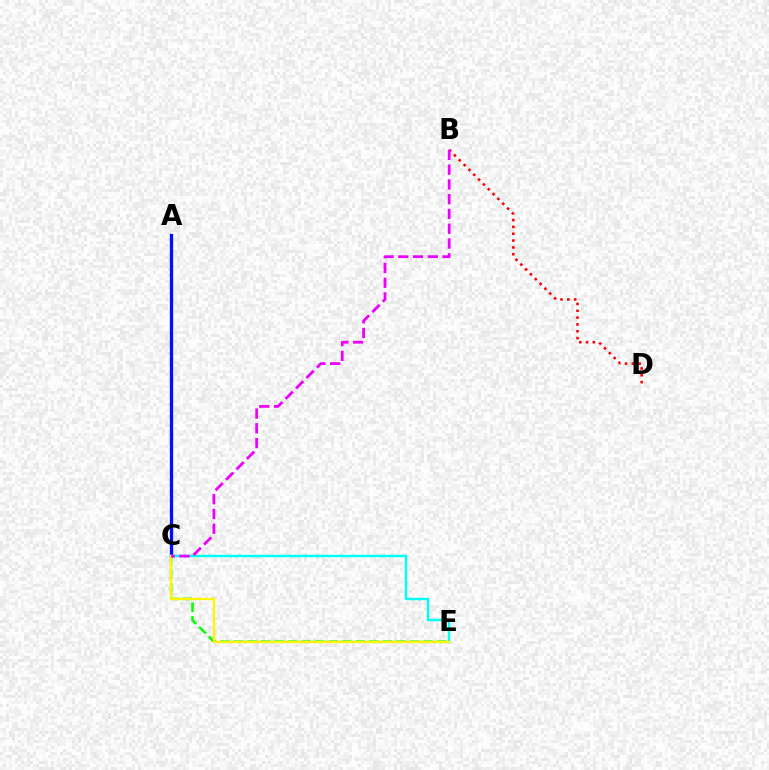{('B', 'D'): [{'color': '#ff0000', 'line_style': 'dotted', 'thickness': 1.86}], ('A', 'C'): [{'color': '#0010ff', 'line_style': 'solid', 'thickness': 2.38}], ('C', 'E'): [{'color': '#08ff00', 'line_style': 'dashed', 'thickness': 1.84}, {'color': '#00fff6', 'line_style': 'solid', 'thickness': 1.76}, {'color': '#fcf500', 'line_style': 'solid', 'thickness': 1.65}], ('B', 'C'): [{'color': '#ee00ff', 'line_style': 'dashed', 'thickness': 2.01}]}